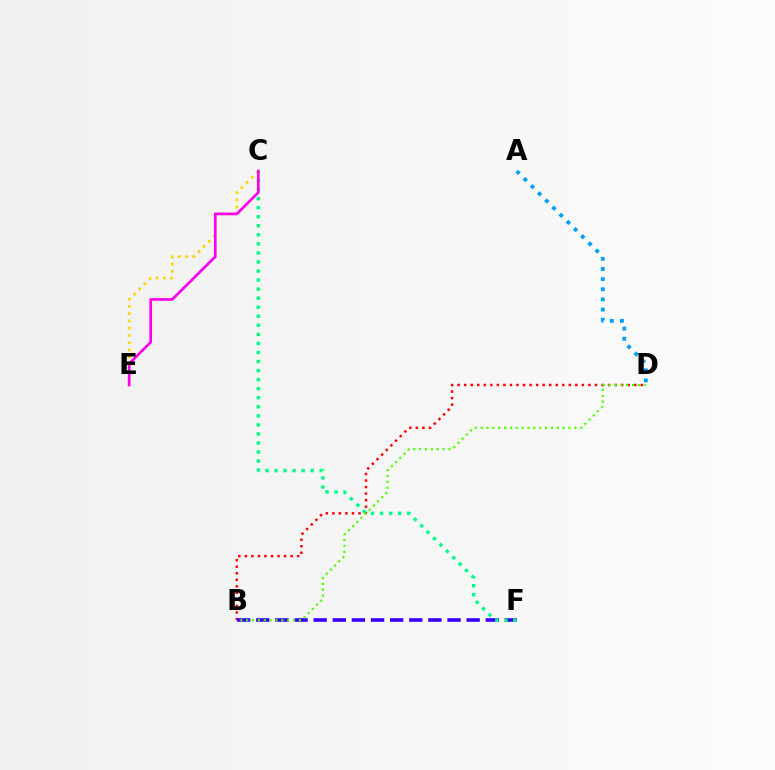{('A', 'D'): [{'color': '#009eff', 'line_style': 'dotted', 'thickness': 2.75}], ('C', 'E'): [{'color': '#ffd500', 'line_style': 'dotted', 'thickness': 1.98}, {'color': '#ff00ed', 'line_style': 'solid', 'thickness': 1.93}], ('B', 'D'): [{'color': '#ff0000', 'line_style': 'dotted', 'thickness': 1.78}, {'color': '#4fff00', 'line_style': 'dotted', 'thickness': 1.59}], ('B', 'F'): [{'color': '#3700ff', 'line_style': 'dashed', 'thickness': 2.6}], ('C', 'F'): [{'color': '#00ff86', 'line_style': 'dotted', 'thickness': 2.46}]}